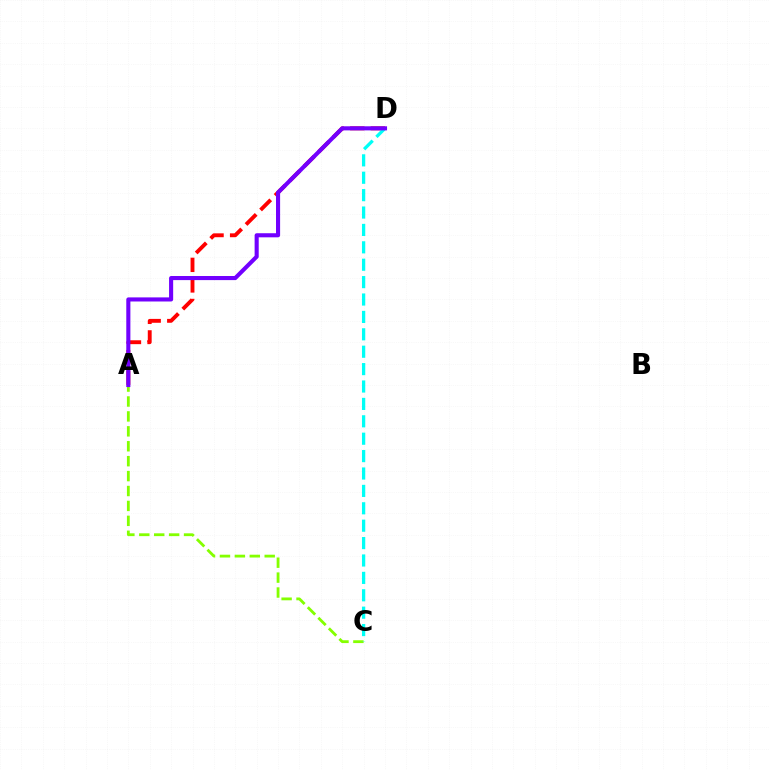{('A', 'C'): [{'color': '#84ff00', 'line_style': 'dashed', 'thickness': 2.03}], ('A', 'D'): [{'color': '#ff0000', 'line_style': 'dashed', 'thickness': 2.79}, {'color': '#7200ff', 'line_style': 'solid', 'thickness': 2.95}], ('C', 'D'): [{'color': '#00fff6', 'line_style': 'dashed', 'thickness': 2.36}]}